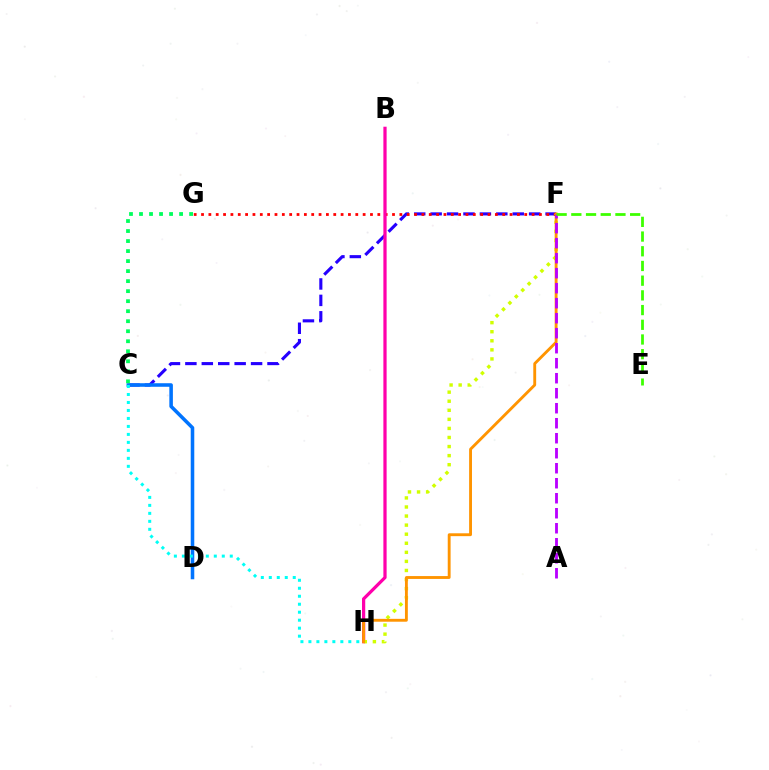{('C', 'F'): [{'color': '#2500ff', 'line_style': 'dashed', 'thickness': 2.23}], ('F', 'G'): [{'color': '#ff0000', 'line_style': 'dotted', 'thickness': 2.0}], ('B', 'H'): [{'color': '#ff00ac', 'line_style': 'solid', 'thickness': 2.33}], ('C', 'D'): [{'color': '#0074ff', 'line_style': 'solid', 'thickness': 2.56}], ('C', 'H'): [{'color': '#00fff6', 'line_style': 'dotted', 'thickness': 2.17}], ('F', 'H'): [{'color': '#d1ff00', 'line_style': 'dotted', 'thickness': 2.46}, {'color': '#ff9400', 'line_style': 'solid', 'thickness': 2.06}], ('A', 'F'): [{'color': '#b900ff', 'line_style': 'dashed', 'thickness': 2.04}], ('E', 'F'): [{'color': '#3dff00', 'line_style': 'dashed', 'thickness': 2.0}], ('C', 'G'): [{'color': '#00ff5c', 'line_style': 'dotted', 'thickness': 2.72}]}